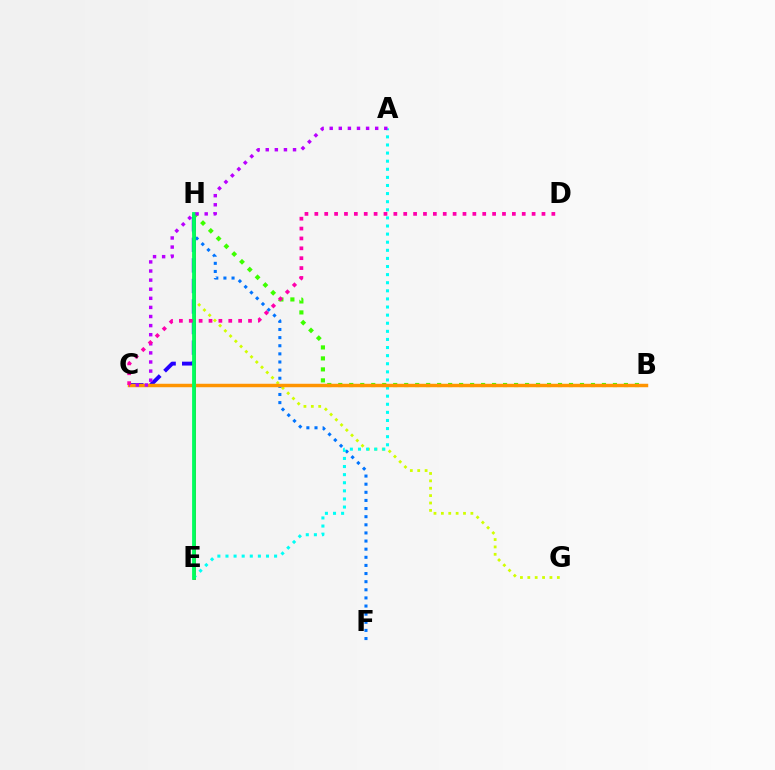{('E', 'H'): [{'color': '#ff0000', 'line_style': 'solid', 'thickness': 2.04}, {'color': '#00ff5c', 'line_style': 'solid', 'thickness': 2.73}], ('G', 'H'): [{'color': '#d1ff00', 'line_style': 'dotted', 'thickness': 2.01}], ('F', 'H'): [{'color': '#0074ff', 'line_style': 'dotted', 'thickness': 2.21}], ('B', 'H'): [{'color': '#3dff00', 'line_style': 'dotted', 'thickness': 2.99}], ('C', 'H'): [{'color': '#2500ff', 'line_style': 'dashed', 'thickness': 2.79}], ('A', 'E'): [{'color': '#00fff6', 'line_style': 'dotted', 'thickness': 2.2}], ('B', 'C'): [{'color': '#ff9400', 'line_style': 'solid', 'thickness': 2.49}], ('A', 'C'): [{'color': '#b900ff', 'line_style': 'dotted', 'thickness': 2.47}], ('C', 'D'): [{'color': '#ff00ac', 'line_style': 'dotted', 'thickness': 2.68}]}